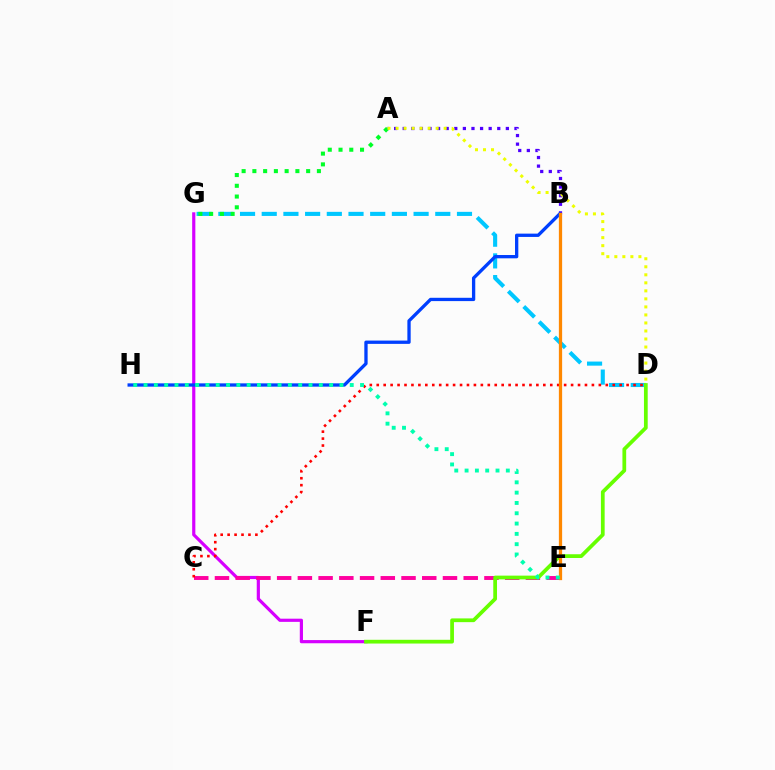{('D', 'G'): [{'color': '#00c7ff', 'line_style': 'dashed', 'thickness': 2.95}], ('F', 'G'): [{'color': '#d600ff', 'line_style': 'solid', 'thickness': 2.29}], ('A', 'B'): [{'color': '#4f00ff', 'line_style': 'dotted', 'thickness': 2.34}], ('B', 'H'): [{'color': '#003fff', 'line_style': 'solid', 'thickness': 2.38}], ('A', 'G'): [{'color': '#00ff27', 'line_style': 'dotted', 'thickness': 2.92}], ('A', 'D'): [{'color': '#eeff00', 'line_style': 'dotted', 'thickness': 2.18}], ('C', 'E'): [{'color': '#ff00a0', 'line_style': 'dashed', 'thickness': 2.82}], ('D', 'F'): [{'color': '#66ff00', 'line_style': 'solid', 'thickness': 2.69}], ('C', 'D'): [{'color': '#ff0000', 'line_style': 'dotted', 'thickness': 1.89}], ('B', 'E'): [{'color': '#ff8800', 'line_style': 'solid', 'thickness': 2.35}], ('E', 'H'): [{'color': '#00ffaf', 'line_style': 'dotted', 'thickness': 2.8}]}